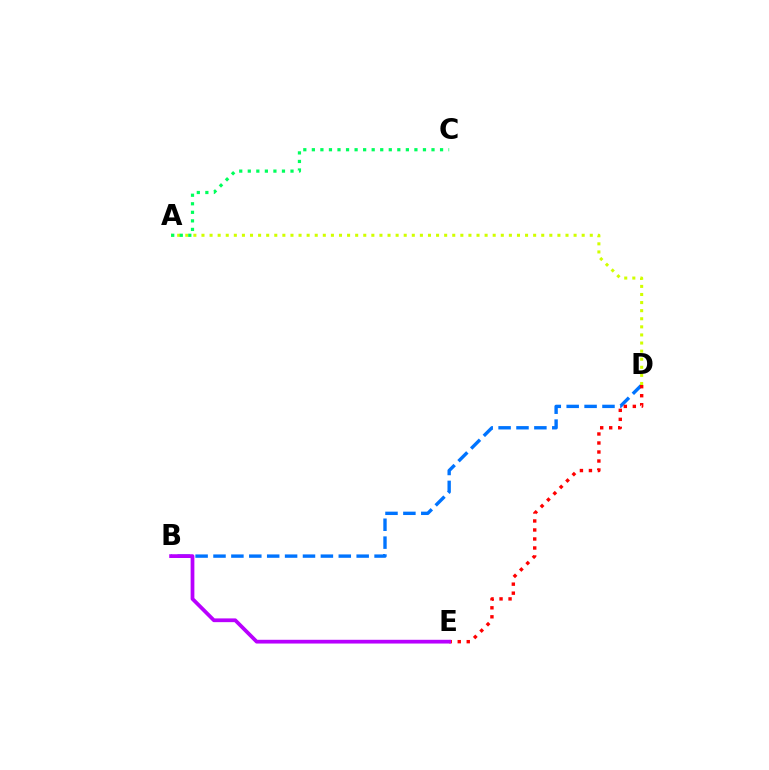{('B', 'D'): [{'color': '#0074ff', 'line_style': 'dashed', 'thickness': 2.43}], ('D', 'E'): [{'color': '#ff0000', 'line_style': 'dotted', 'thickness': 2.45}], ('B', 'E'): [{'color': '#b900ff', 'line_style': 'solid', 'thickness': 2.7}], ('A', 'D'): [{'color': '#d1ff00', 'line_style': 'dotted', 'thickness': 2.2}], ('A', 'C'): [{'color': '#00ff5c', 'line_style': 'dotted', 'thickness': 2.32}]}